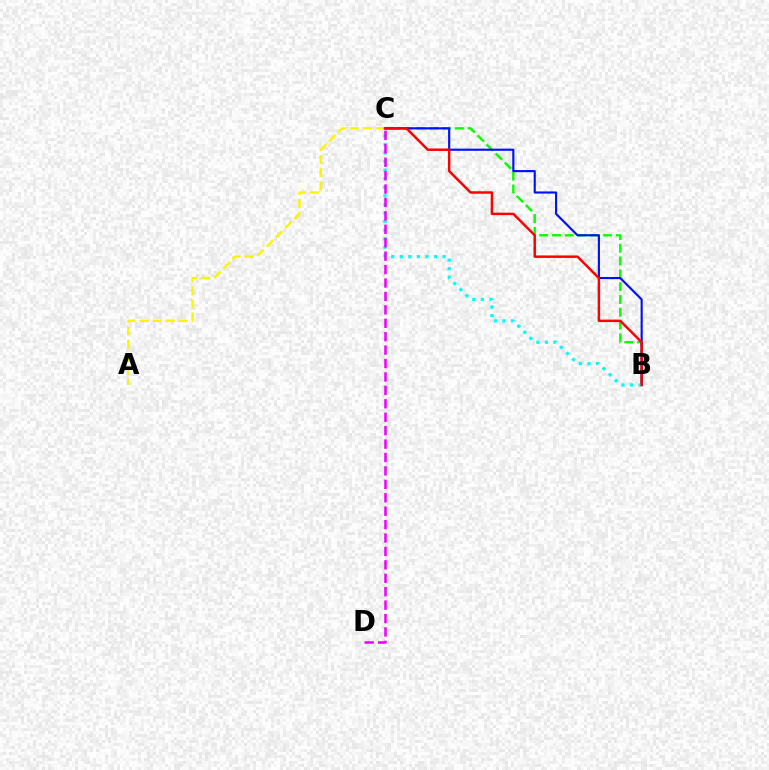{('A', 'C'): [{'color': '#fcf500', 'line_style': 'dashed', 'thickness': 1.77}], ('B', 'C'): [{'color': '#08ff00', 'line_style': 'dashed', 'thickness': 1.74}, {'color': '#0010ff', 'line_style': 'solid', 'thickness': 1.54}, {'color': '#00fff6', 'line_style': 'dotted', 'thickness': 2.33}, {'color': '#ff0000', 'line_style': 'solid', 'thickness': 1.78}], ('C', 'D'): [{'color': '#ee00ff', 'line_style': 'dashed', 'thickness': 1.82}]}